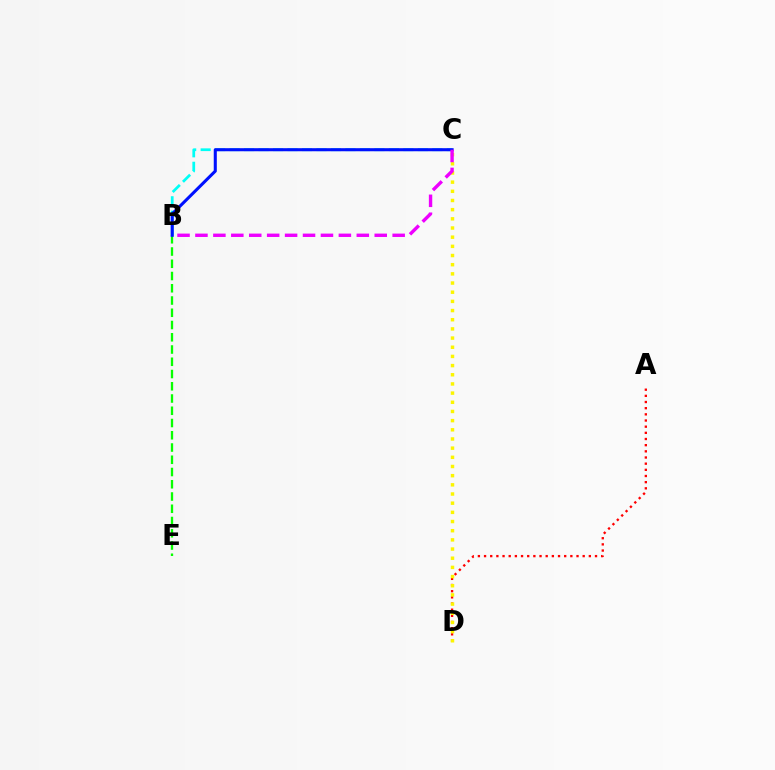{('A', 'D'): [{'color': '#ff0000', 'line_style': 'dotted', 'thickness': 1.67}], ('B', 'C'): [{'color': '#00fff6', 'line_style': 'dashed', 'thickness': 1.97}, {'color': '#0010ff', 'line_style': 'solid', 'thickness': 2.21}, {'color': '#ee00ff', 'line_style': 'dashed', 'thickness': 2.44}], ('B', 'E'): [{'color': '#08ff00', 'line_style': 'dashed', 'thickness': 1.66}], ('C', 'D'): [{'color': '#fcf500', 'line_style': 'dotted', 'thickness': 2.49}]}